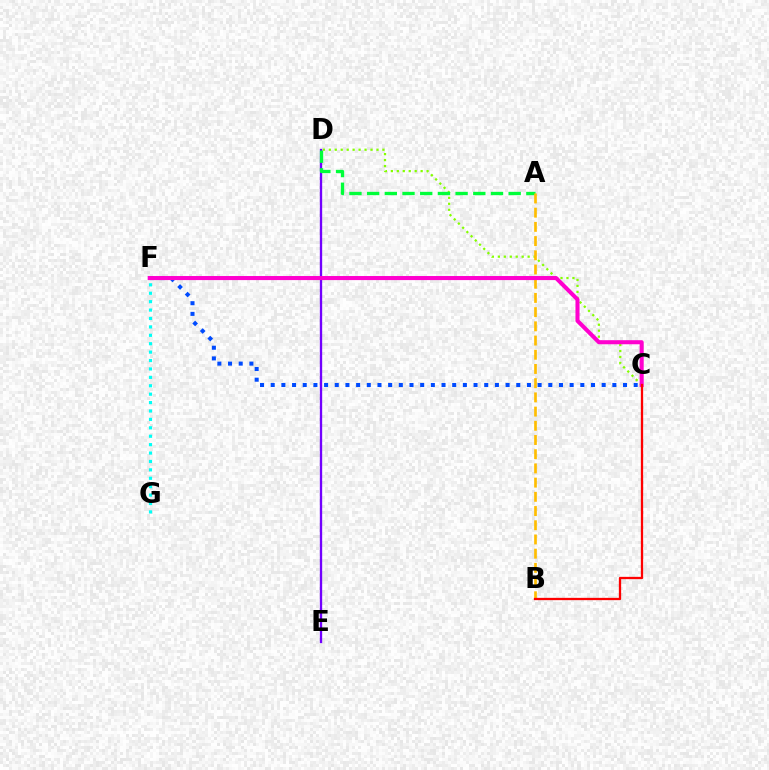{('F', 'G'): [{'color': '#00fff6', 'line_style': 'dotted', 'thickness': 2.28}], ('D', 'E'): [{'color': '#7200ff', 'line_style': 'solid', 'thickness': 1.68}], ('C', 'D'): [{'color': '#84ff00', 'line_style': 'dotted', 'thickness': 1.62}], ('A', 'D'): [{'color': '#00ff39', 'line_style': 'dashed', 'thickness': 2.4}], ('A', 'B'): [{'color': '#ffbd00', 'line_style': 'dashed', 'thickness': 1.93}], ('C', 'F'): [{'color': '#004bff', 'line_style': 'dotted', 'thickness': 2.9}, {'color': '#ff00cf', 'line_style': 'solid', 'thickness': 2.93}], ('B', 'C'): [{'color': '#ff0000', 'line_style': 'solid', 'thickness': 1.65}]}